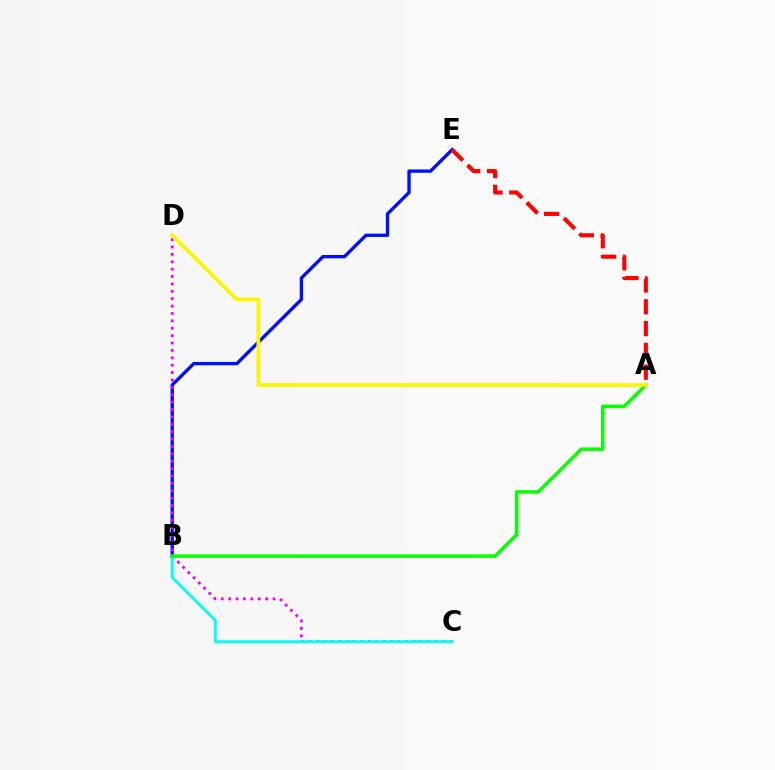{('B', 'E'): [{'color': '#0010ff', 'line_style': 'solid', 'thickness': 2.41}], ('A', 'E'): [{'color': '#ff0000', 'line_style': 'dashed', 'thickness': 2.96}], ('C', 'D'): [{'color': '#ee00ff', 'line_style': 'dotted', 'thickness': 2.01}], ('B', 'C'): [{'color': '#00fff6', 'line_style': 'solid', 'thickness': 2.06}], ('A', 'B'): [{'color': '#08ff00', 'line_style': 'solid', 'thickness': 2.52}], ('A', 'D'): [{'color': '#fcf500', 'line_style': 'solid', 'thickness': 2.69}]}